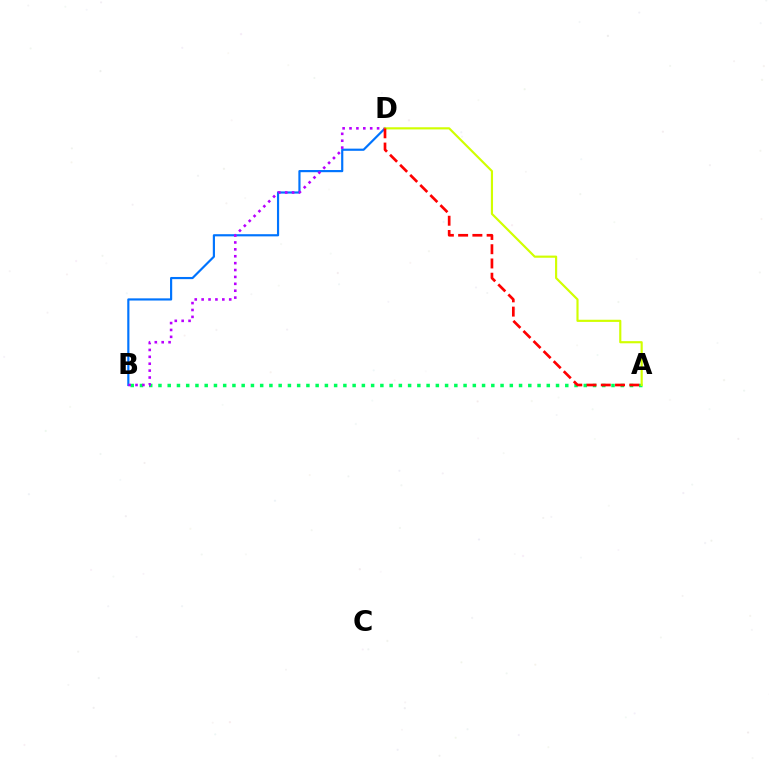{('B', 'D'): [{'color': '#0074ff', 'line_style': 'solid', 'thickness': 1.56}, {'color': '#b900ff', 'line_style': 'dotted', 'thickness': 1.87}], ('A', 'B'): [{'color': '#00ff5c', 'line_style': 'dotted', 'thickness': 2.51}], ('A', 'D'): [{'color': '#d1ff00', 'line_style': 'solid', 'thickness': 1.55}, {'color': '#ff0000', 'line_style': 'dashed', 'thickness': 1.94}]}